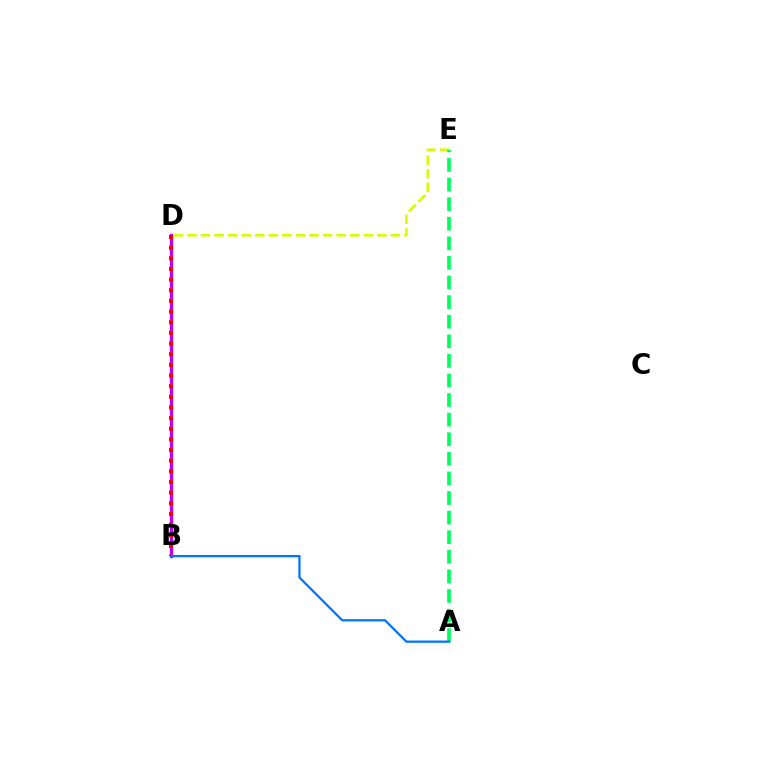{('D', 'E'): [{'color': '#d1ff00', 'line_style': 'dashed', 'thickness': 1.84}], ('B', 'D'): [{'color': '#b900ff', 'line_style': 'solid', 'thickness': 2.39}, {'color': '#ff0000', 'line_style': 'dotted', 'thickness': 2.89}], ('A', 'E'): [{'color': '#00ff5c', 'line_style': 'dashed', 'thickness': 2.66}], ('A', 'B'): [{'color': '#0074ff', 'line_style': 'solid', 'thickness': 1.62}]}